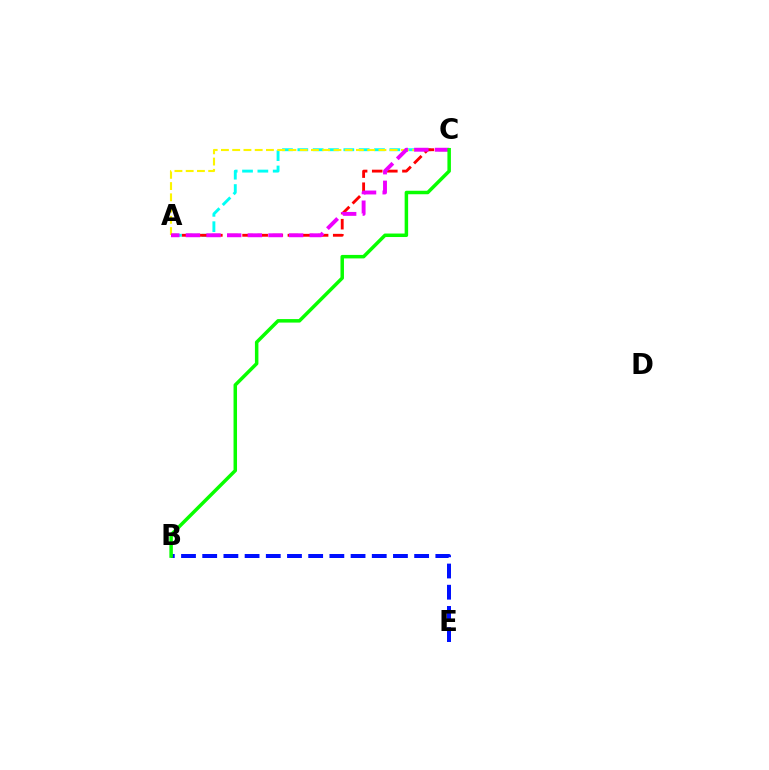{('A', 'C'): [{'color': '#00fff6', 'line_style': 'dashed', 'thickness': 2.08}, {'color': '#fcf500', 'line_style': 'dashed', 'thickness': 1.53}, {'color': '#ff0000', 'line_style': 'dashed', 'thickness': 2.05}, {'color': '#ee00ff', 'line_style': 'dashed', 'thickness': 2.8}], ('B', 'E'): [{'color': '#0010ff', 'line_style': 'dashed', 'thickness': 2.88}], ('B', 'C'): [{'color': '#08ff00', 'line_style': 'solid', 'thickness': 2.52}]}